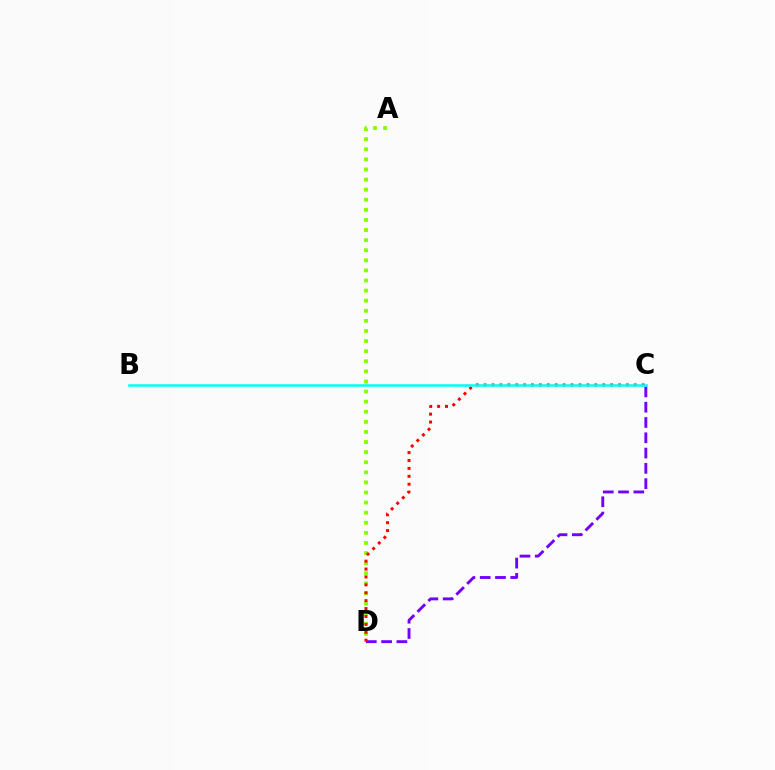{('A', 'D'): [{'color': '#84ff00', 'line_style': 'dotted', 'thickness': 2.74}], ('C', 'D'): [{'color': '#7200ff', 'line_style': 'dashed', 'thickness': 2.08}, {'color': '#ff0000', 'line_style': 'dotted', 'thickness': 2.15}], ('B', 'C'): [{'color': '#00fff6', 'line_style': 'solid', 'thickness': 1.83}]}